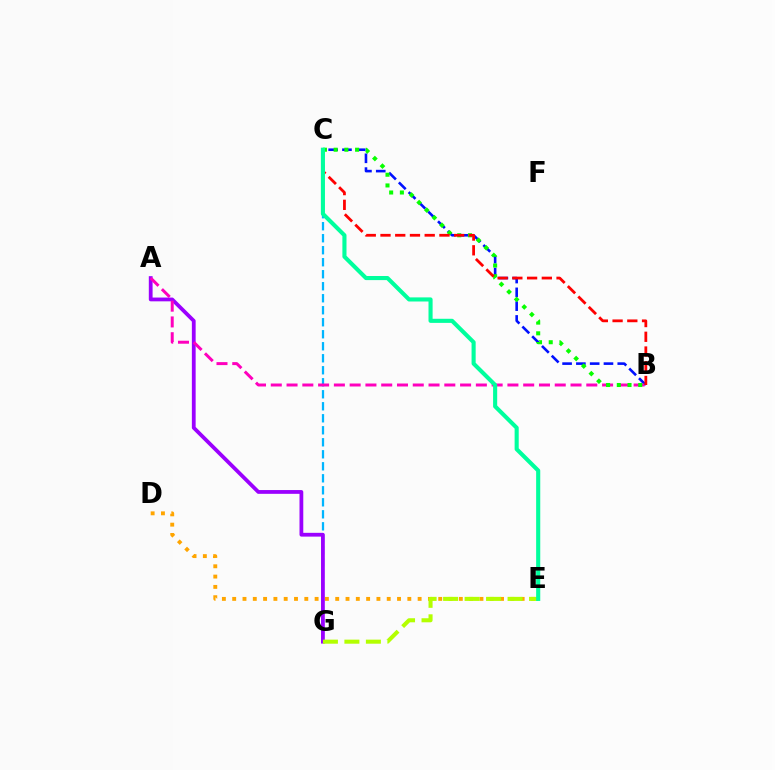{('D', 'E'): [{'color': '#ffa500', 'line_style': 'dotted', 'thickness': 2.8}], ('C', 'G'): [{'color': '#00b5ff', 'line_style': 'dashed', 'thickness': 1.63}], ('B', 'C'): [{'color': '#0010ff', 'line_style': 'dashed', 'thickness': 1.87}, {'color': '#08ff00', 'line_style': 'dotted', 'thickness': 2.91}, {'color': '#ff0000', 'line_style': 'dashed', 'thickness': 2.0}], ('A', 'G'): [{'color': '#9b00ff', 'line_style': 'solid', 'thickness': 2.72}], ('A', 'B'): [{'color': '#ff00bd', 'line_style': 'dashed', 'thickness': 2.14}], ('E', 'G'): [{'color': '#b3ff00', 'line_style': 'dashed', 'thickness': 2.92}], ('C', 'E'): [{'color': '#00ff9d', 'line_style': 'solid', 'thickness': 2.95}]}